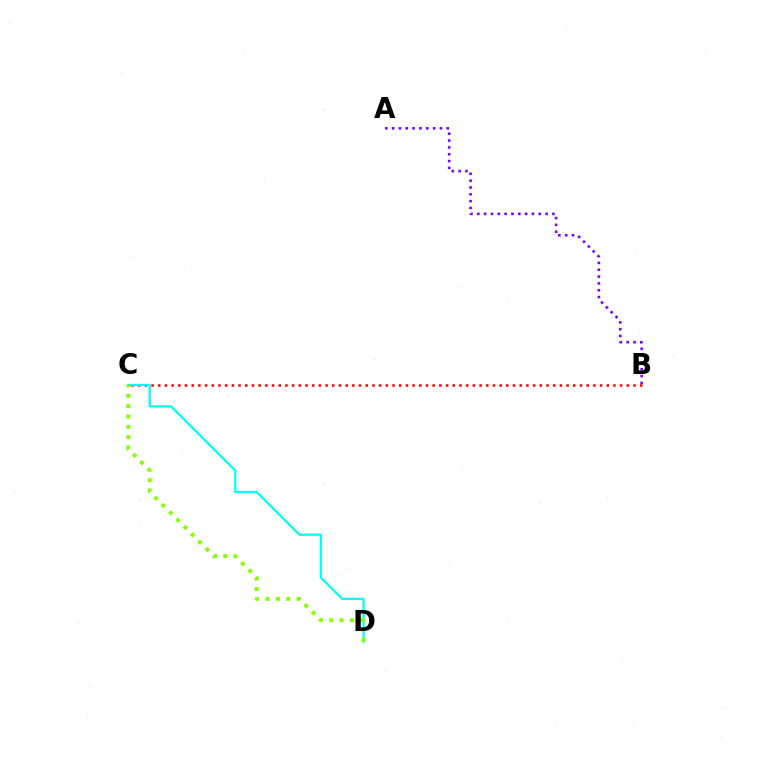{('B', 'C'): [{'color': '#ff0000', 'line_style': 'dotted', 'thickness': 1.82}], ('A', 'B'): [{'color': '#7200ff', 'line_style': 'dotted', 'thickness': 1.86}], ('C', 'D'): [{'color': '#00fff6', 'line_style': 'solid', 'thickness': 1.59}, {'color': '#84ff00', 'line_style': 'dotted', 'thickness': 2.81}]}